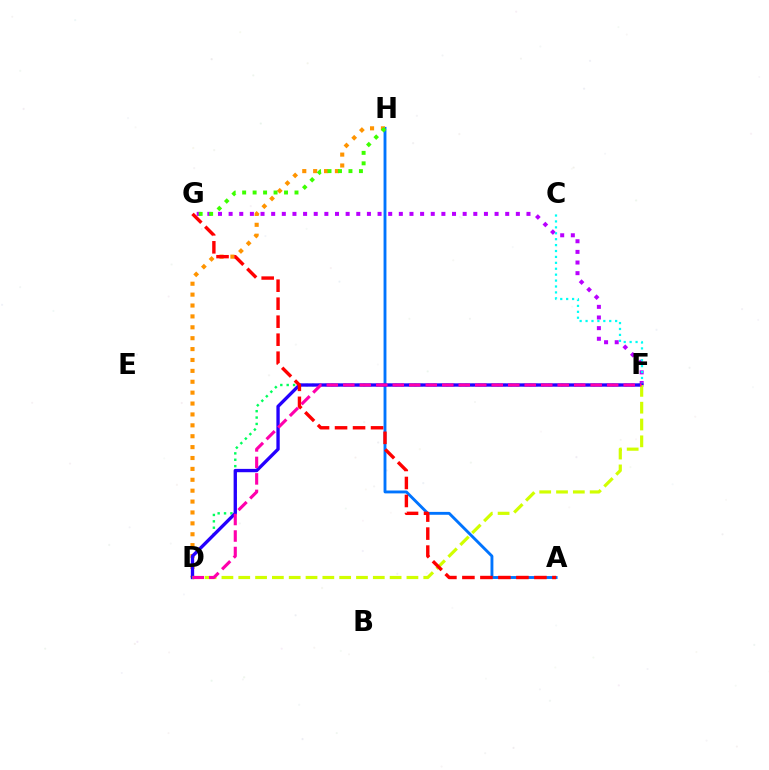{('A', 'H'): [{'color': '#0074ff', 'line_style': 'solid', 'thickness': 2.07}], ('D', 'H'): [{'color': '#ff9400', 'line_style': 'dotted', 'thickness': 2.96}], ('D', 'F'): [{'color': '#00ff5c', 'line_style': 'dotted', 'thickness': 1.73}, {'color': '#2500ff', 'line_style': 'solid', 'thickness': 2.4}, {'color': '#d1ff00', 'line_style': 'dashed', 'thickness': 2.28}, {'color': '#ff00ac', 'line_style': 'dashed', 'thickness': 2.24}], ('F', 'G'): [{'color': '#b900ff', 'line_style': 'dotted', 'thickness': 2.89}], ('C', 'F'): [{'color': '#00fff6', 'line_style': 'dotted', 'thickness': 1.61}], ('G', 'H'): [{'color': '#3dff00', 'line_style': 'dotted', 'thickness': 2.84}], ('A', 'G'): [{'color': '#ff0000', 'line_style': 'dashed', 'thickness': 2.45}]}